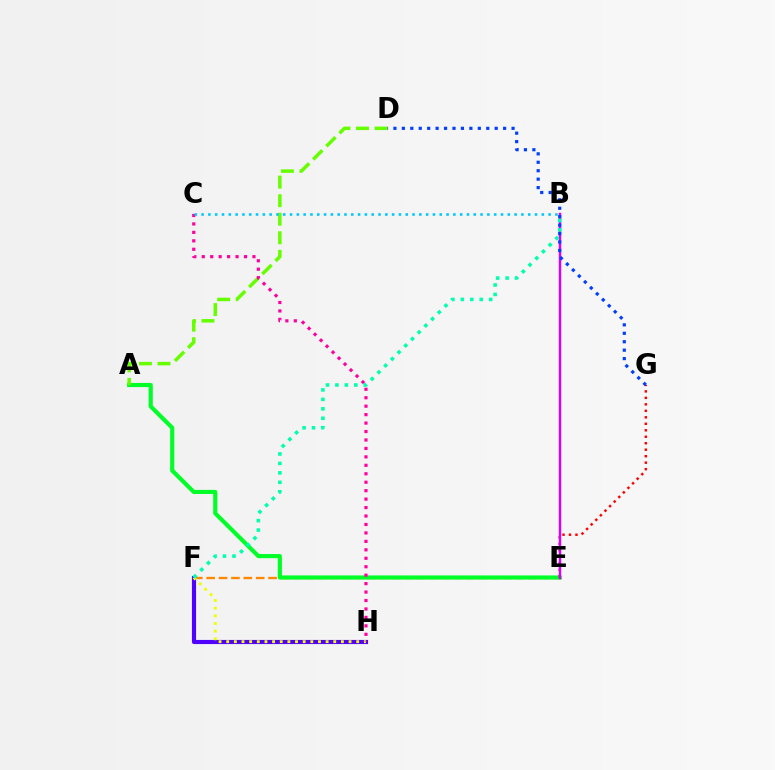{('E', 'F'): [{'color': '#ff8800', 'line_style': 'dashed', 'thickness': 1.68}], ('A', 'E'): [{'color': '#00ff27', 'line_style': 'solid', 'thickness': 2.98}], ('F', 'H'): [{'color': '#4f00ff', 'line_style': 'solid', 'thickness': 2.97}, {'color': '#eeff00', 'line_style': 'dotted', 'thickness': 2.08}], ('A', 'D'): [{'color': '#66ff00', 'line_style': 'dashed', 'thickness': 2.52}], ('E', 'G'): [{'color': '#ff0000', 'line_style': 'dotted', 'thickness': 1.76}], ('B', 'E'): [{'color': '#d600ff', 'line_style': 'solid', 'thickness': 1.77}], ('C', 'H'): [{'color': '#ff00a0', 'line_style': 'dotted', 'thickness': 2.3}], ('D', 'G'): [{'color': '#003fff', 'line_style': 'dotted', 'thickness': 2.29}], ('B', 'F'): [{'color': '#00ffaf', 'line_style': 'dotted', 'thickness': 2.57}], ('B', 'C'): [{'color': '#00c7ff', 'line_style': 'dotted', 'thickness': 1.85}]}